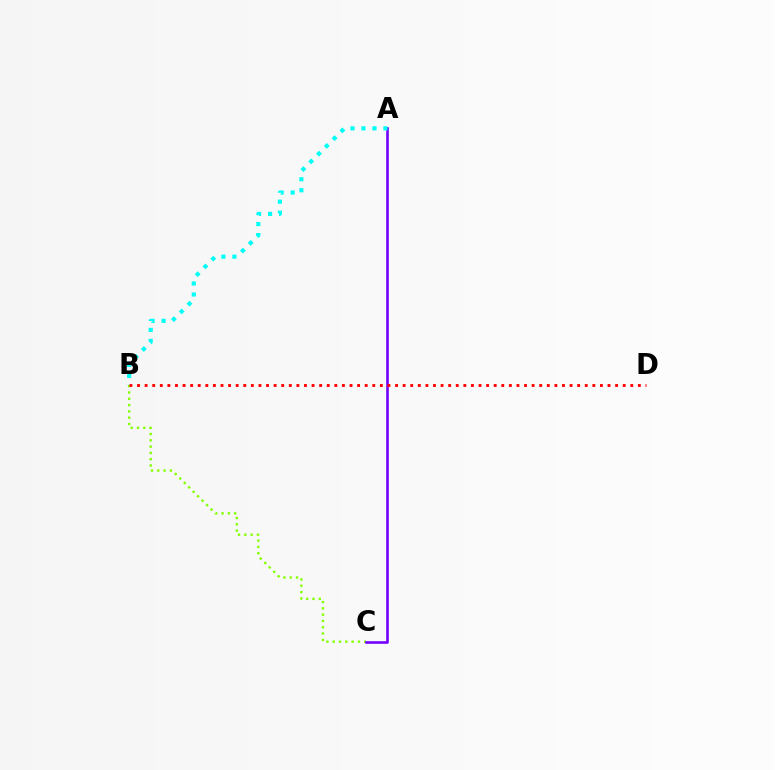{('B', 'C'): [{'color': '#84ff00', 'line_style': 'dotted', 'thickness': 1.71}], ('A', 'C'): [{'color': '#7200ff', 'line_style': 'solid', 'thickness': 1.88}], ('A', 'B'): [{'color': '#00fff6', 'line_style': 'dotted', 'thickness': 2.98}], ('B', 'D'): [{'color': '#ff0000', 'line_style': 'dotted', 'thickness': 2.06}]}